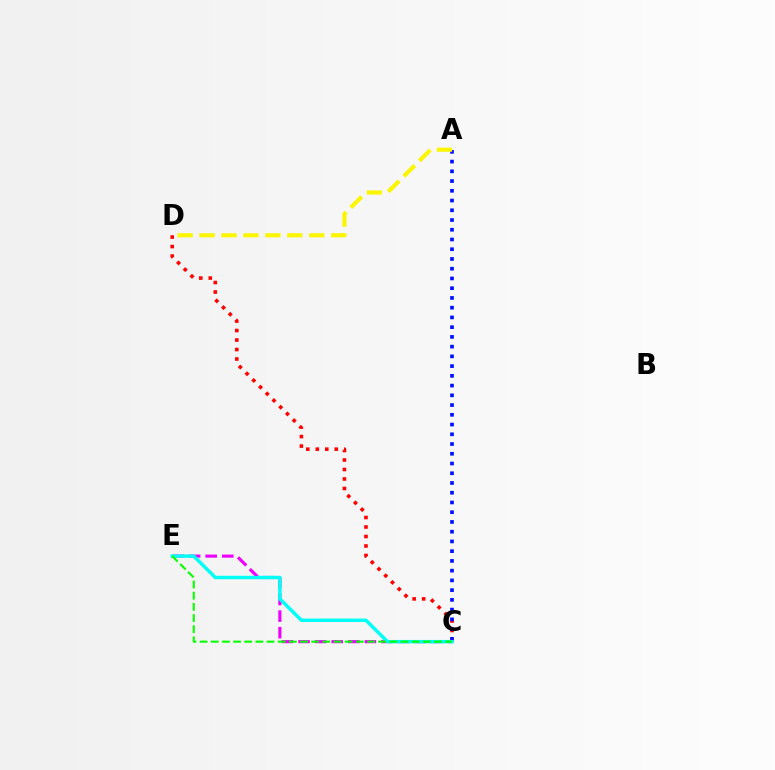{('C', 'D'): [{'color': '#ff0000', 'line_style': 'dotted', 'thickness': 2.58}], ('C', 'E'): [{'color': '#ee00ff', 'line_style': 'dashed', 'thickness': 2.25}, {'color': '#00fff6', 'line_style': 'solid', 'thickness': 2.47}, {'color': '#08ff00', 'line_style': 'dashed', 'thickness': 1.52}], ('A', 'C'): [{'color': '#0010ff', 'line_style': 'dotted', 'thickness': 2.65}], ('A', 'D'): [{'color': '#fcf500', 'line_style': 'dashed', 'thickness': 2.98}]}